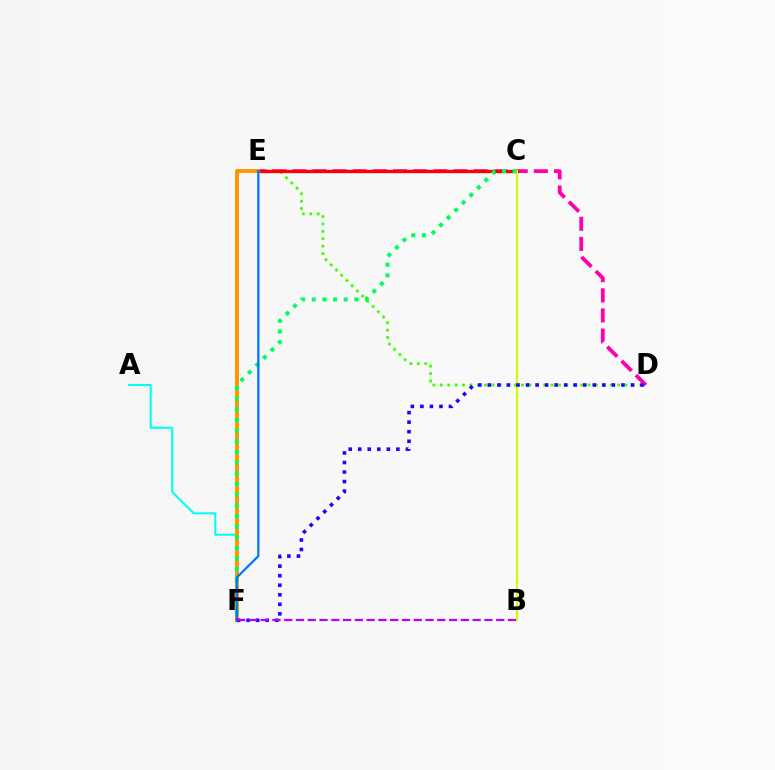{('D', 'E'): [{'color': '#3dff00', 'line_style': 'dotted', 'thickness': 2.01}, {'color': '#ff00ac', 'line_style': 'dashed', 'thickness': 2.73}], ('A', 'F'): [{'color': '#00fff6', 'line_style': 'solid', 'thickness': 1.5}], ('C', 'E'): [{'color': '#ff0000', 'line_style': 'solid', 'thickness': 2.38}], ('E', 'F'): [{'color': '#ff9400', 'line_style': 'solid', 'thickness': 2.79}, {'color': '#0074ff', 'line_style': 'solid', 'thickness': 1.61}], ('B', 'C'): [{'color': '#d1ff00', 'line_style': 'solid', 'thickness': 1.59}], ('C', 'F'): [{'color': '#00ff5c', 'line_style': 'dotted', 'thickness': 2.9}], ('D', 'F'): [{'color': '#2500ff', 'line_style': 'dotted', 'thickness': 2.59}], ('B', 'F'): [{'color': '#b900ff', 'line_style': 'dashed', 'thickness': 1.6}]}